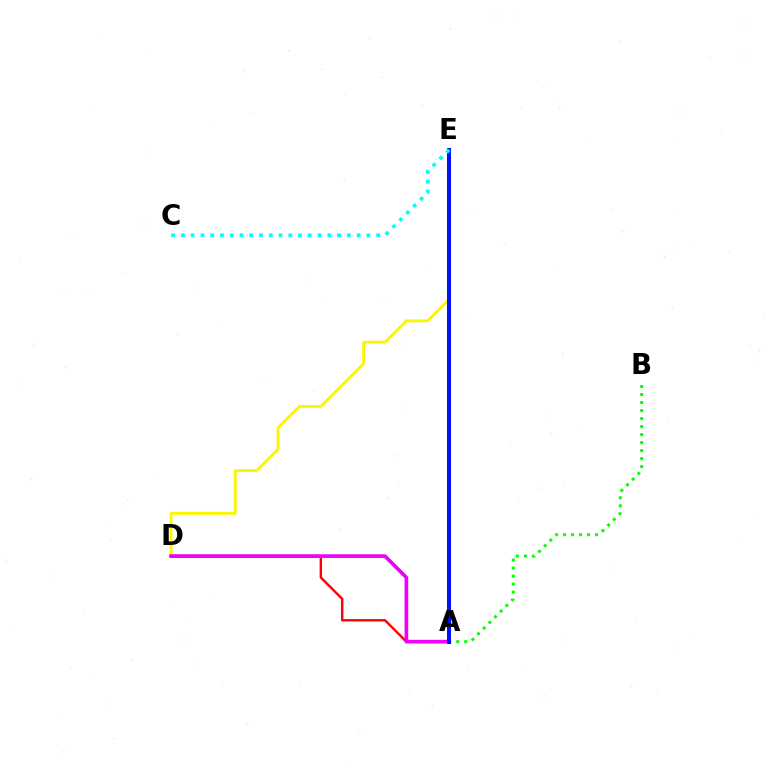{('A', 'B'): [{'color': '#08ff00', 'line_style': 'dotted', 'thickness': 2.18}], ('D', 'E'): [{'color': '#fcf500', 'line_style': 'solid', 'thickness': 2.03}], ('A', 'D'): [{'color': '#ff0000', 'line_style': 'solid', 'thickness': 1.73}, {'color': '#ee00ff', 'line_style': 'solid', 'thickness': 2.64}], ('A', 'E'): [{'color': '#0010ff', 'line_style': 'solid', 'thickness': 2.89}], ('C', 'E'): [{'color': '#00fff6', 'line_style': 'dotted', 'thickness': 2.65}]}